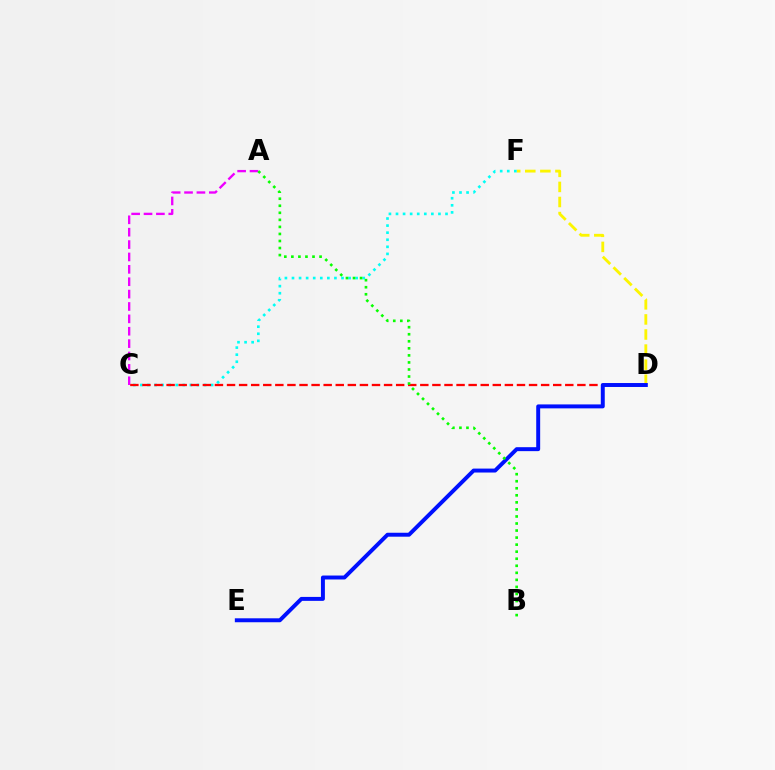{('D', 'F'): [{'color': '#fcf500', 'line_style': 'dashed', 'thickness': 2.05}], ('C', 'F'): [{'color': '#00fff6', 'line_style': 'dotted', 'thickness': 1.92}], ('A', 'C'): [{'color': '#ee00ff', 'line_style': 'dashed', 'thickness': 1.68}], ('C', 'D'): [{'color': '#ff0000', 'line_style': 'dashed', 'thickness': 1.64}], ('D', 'E'): [{'color': '#0010ff', 'line_style': 'solid', 'thickness': 2.84}], ('A', 'B'): [{'color': '#08ff00', 'line_style': 'dotted', 'thickness': 1.91}]}